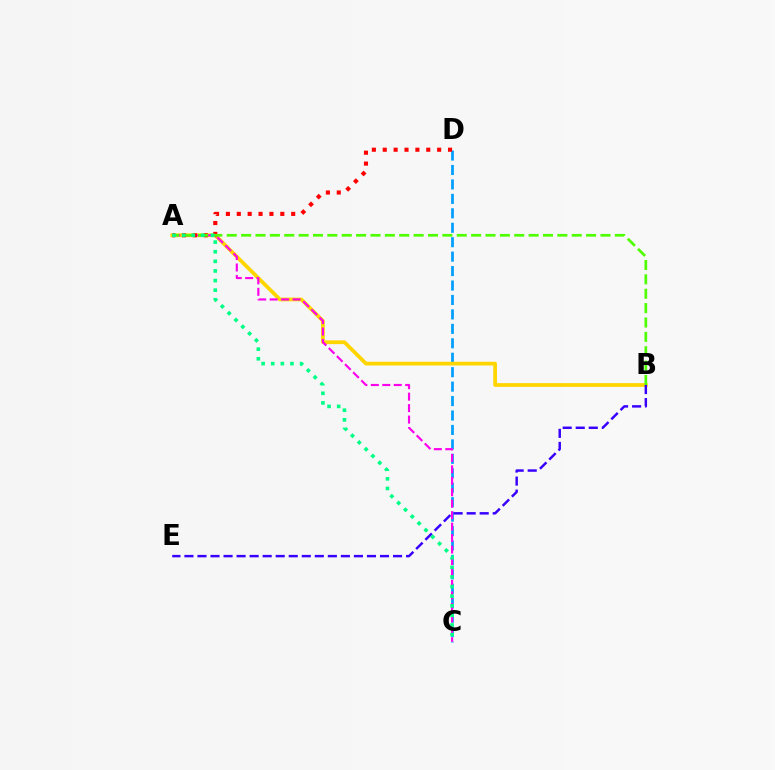{('C', 'D'): [{'color': '#009eff', 'line_style': 'dashed', 'thickness': 1.96}], ('A', 'B'): [{'color': '#ffd500', 'line_style': 'solid', 'thickness': 2.69}, {'color': '#4fff00', 'line_style': 'dashed', 'thickness': 1.95}], ('A', 'C'): [{'color': '#ff00ed', 'line_style': 'dashed', 'thickness': 1.56}, {'color': '#00ff86', 'line_style': 'dotted', 'thickness': 2.61}], ('A', 'D'): [{'color': '#ff0000', 'line_style': 'dotted', 'thickness': 2.96}], ('B', 'E'): [{'color': '#3700ff', 'line_style': 'dashed', 'thickness': 1.77}]}